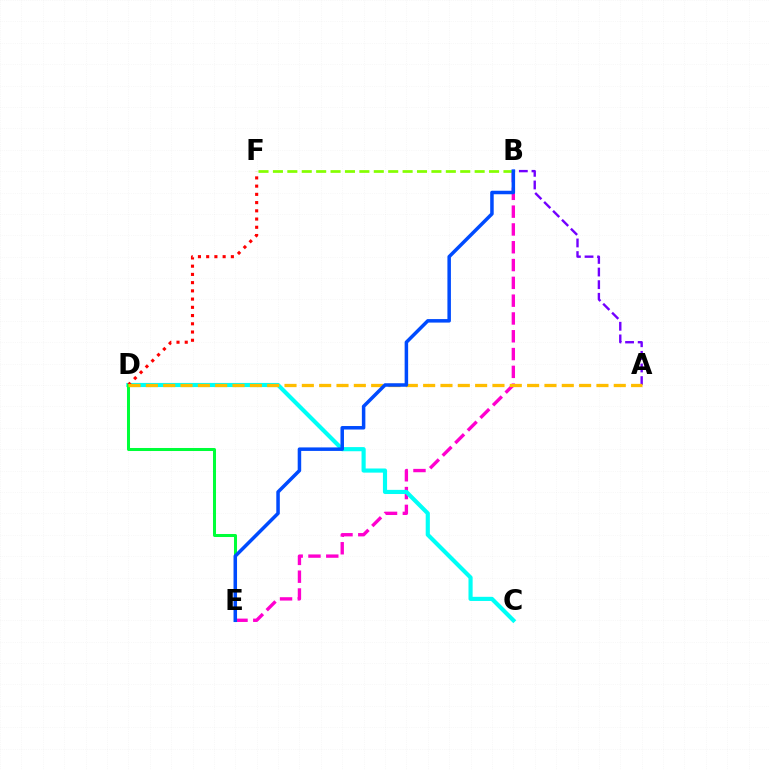{('B', 'E'): [{'color': '#ff00cf', 'line_style': 'dashed', 'thickness': 2.42}, {'color': '#004bff', 'line_style': 'solid', 'thickness': 2.52}], ('C', 'D'): [{'color': '#00fff6', 'line_style': 'solid', 'thickness': 2.98}], ('D', 'F'): [{'color': '#ff0000', 'line_style': 'dotted', 'thickness': 2.24}], ('A', 'B'): [{'color': '#7200ff', 'line_style': 'dashed', 'thickness': 1.71}], ('B', 'F'): [{'color': '#84ff00', 'line_style': 'dashed', 'thickness': 1.96}], ('D', 'E'): [{'color': '#00ff39', 'line_style': 'solid', 'thickness': 2.18}], ('A', 'D'): [{'color': '#ffbd00', 'line_style': 'dashed', 'thickness': 2.35}]}